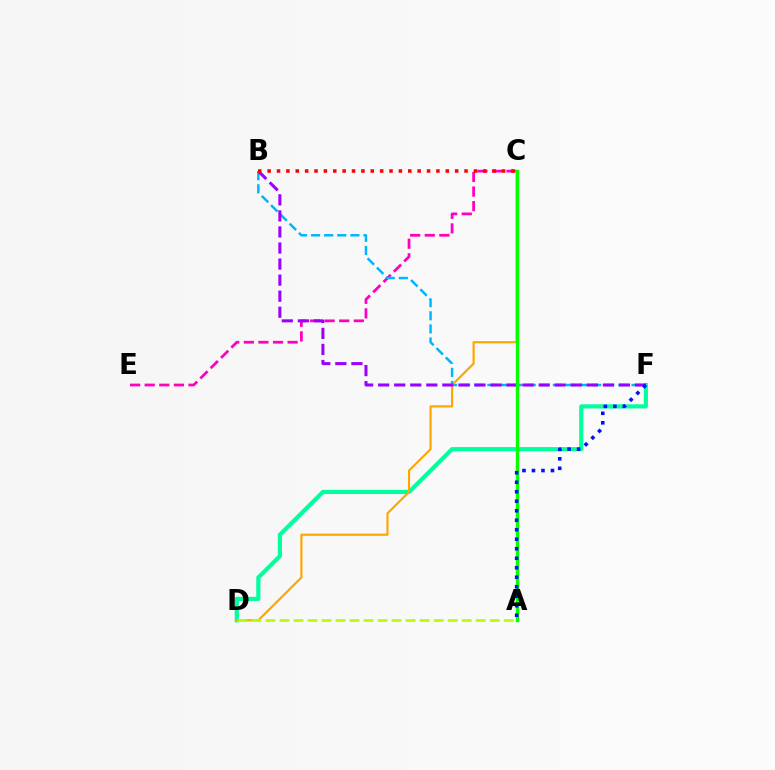{('D', 'F'): [{'color': '#00ff9d', 'line_style': 'solid', 'thickness': 2.99}], ('C', 'E'): [{'color': '#ff00bd', 'line_style': 'dashed', 'thickness': 1.98}], ('B', 'F'): [{'color': '#00b5ff', 'line_style': 'dashed', 'thickness': 1.78}, {'color': '#9b00ff', 'line_style': 'dashed', 'thickness': 2.18}], ('C', 'D'): [{'color': '#ffa500', 'line_style': 'solid', 'thickness': 1.55}], ('A', 'C'): [{'color': '#08ff00', 'line_style': 'solid', 'thickness': 2.43}], ('A', 'F'): [{'color': '#0010ff', 'line_style': 'dotted', 'thickness': 2.58}], ('B', 'C'): [{'color': '#ff0000', 'line_style': 'dotted', 'thickness': 2.55}], ('A', 'D'): [{'color': '#b3ff00', 'line_style': 'dashed', 'thickness': 1.9}]}